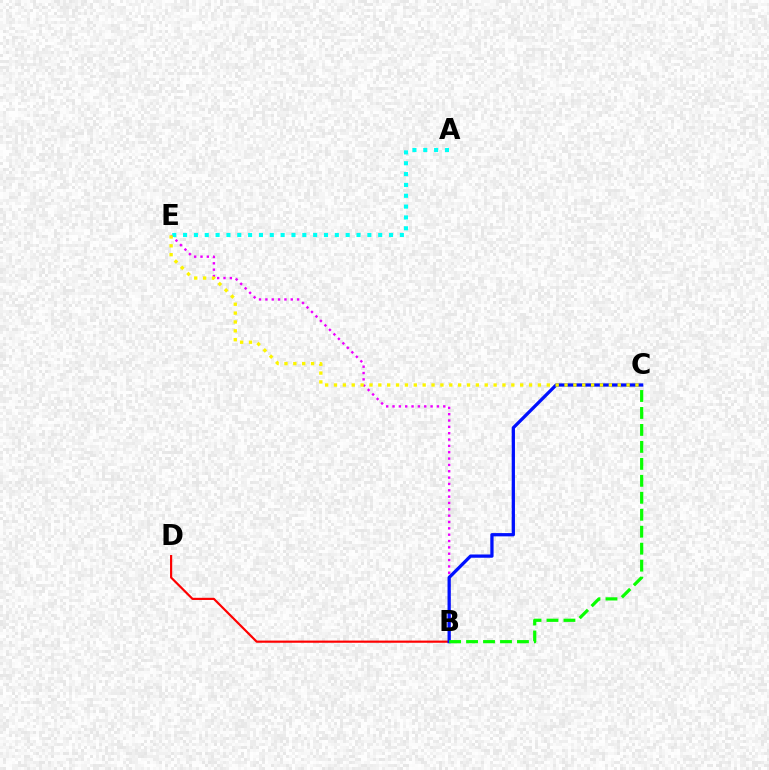{('B', 'E'): [{'color': '#ee00ff', 'line_style': 'dotted', 'thickness': 1.72}], ('B', 'D'): [{'color': '#ff0000', 'line_style': 'solid', 'thickness': 1.57}], ('B', 'C'): [{'color': '#0010ff', 'line_style': 'solid', 'thickness': 2.35}, {'color': '#08ff00', 'line_style': 'dashed', 'thickness': 2.3}], ('A', 'E'): [{'color': '#00fff6', 'line_style': 'dotted', 'thickness': 2.95}], ('C', 'E'): [{'color': '#fcf500', 'line_style': 'dotted', 'thickness': 2.41}]}